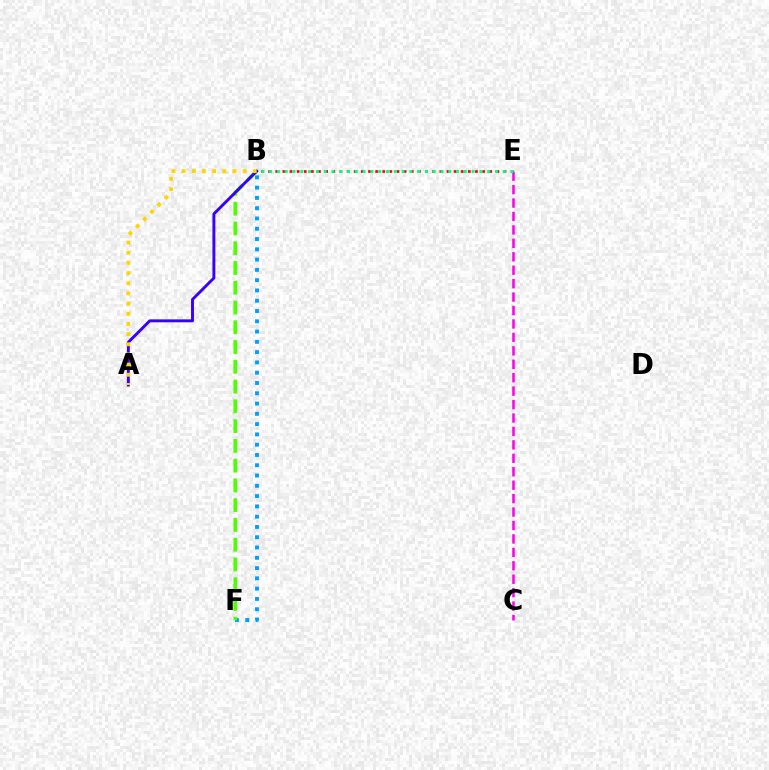{('B', 'F'): [{'color': '#009eff', 'line_style': 'dotted', 'thickness': 2.79}, {'color': '#4fff00', 'line_style': 'dashed', 'thickness': 2.69}], ('C', 'E'): [{'color': '#ff00ed', 'line_style': 'dashed', 'thickness': 1.83}], ('B', 'E'): [{'color': '#ff0000', 'line_style': 'dotted', 'thickness': 1.94}, {'color': '#00ff86', 'line_style': 'dotted', 'thickness': 2.12}], ('A', 'B'): [{'color': '#3700ff', 'line_style': 'solid', 'thickness': 2.1}, {'color': '#ffd500', 'line_style': 'dotted', 'thickness': 2.76}]}